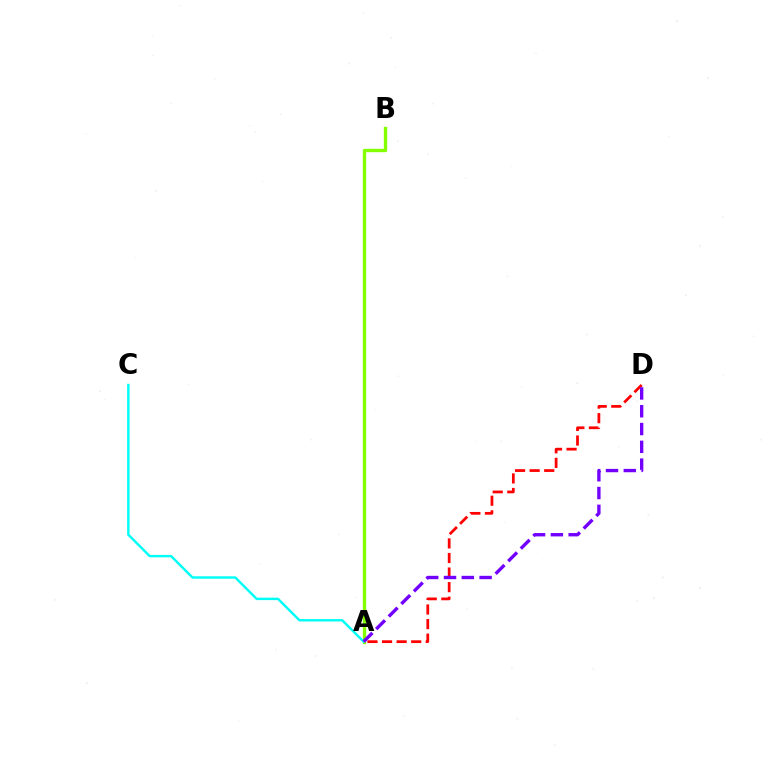{('A', 'D'): [{'color': '#ff0000', 'line_style': 'dashed', 'thickness': 1.98}, {'color': '#7200ff', 'line_style': 'dashed', 'thickness': 2.42}], ('A', 'B'): [{'color': '#84ff00', 'line_style': 'solid', 'thickness': 2.41}], ('A', 'C'): [{'color': '#00fff6', 'line_style': 'solid', 'thickness': 1.74}]}